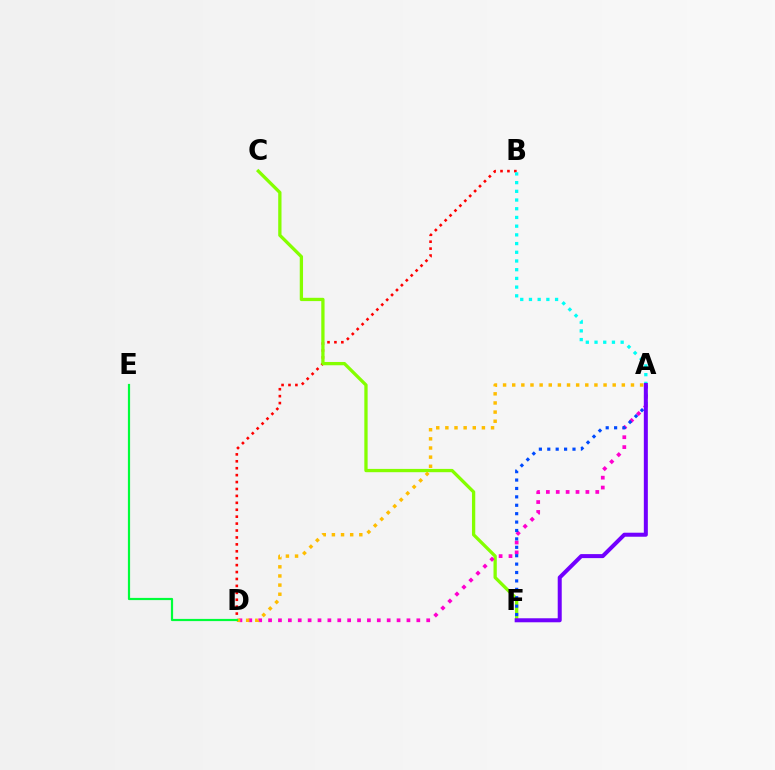{('B', 'D'): [{'color': '#ff0000', 'line_style': 'dotted', 'thickness': 1.88}], ('C', 'F'): [{'color': '#84ff00', 'line_style': 'solid', 'thickness': 2.37}], ('A', 'D'): [{'color': '#ff00cf', 'line_style': 'dotted', 'thickness': 2.69}, {'color': '#ffbd00', 'line_style': 'dotted', 'thickness': 2.48}], ('A', 'B'): [{'color': '#00fff6', 'line_style': 'dotted', 'thickness': 2.37}], ('A', 'F'): [{'color': '#004bff', 'line_style': 'dotted', 'thickness': 2.28}, {'color': '#7200ff', 'line_style': 'solid', 'thickness': 2.89}], ('D', 'E'): [{'color': '#00ff39', 'line_style': 'solid', 'thickness': 1.59}]}